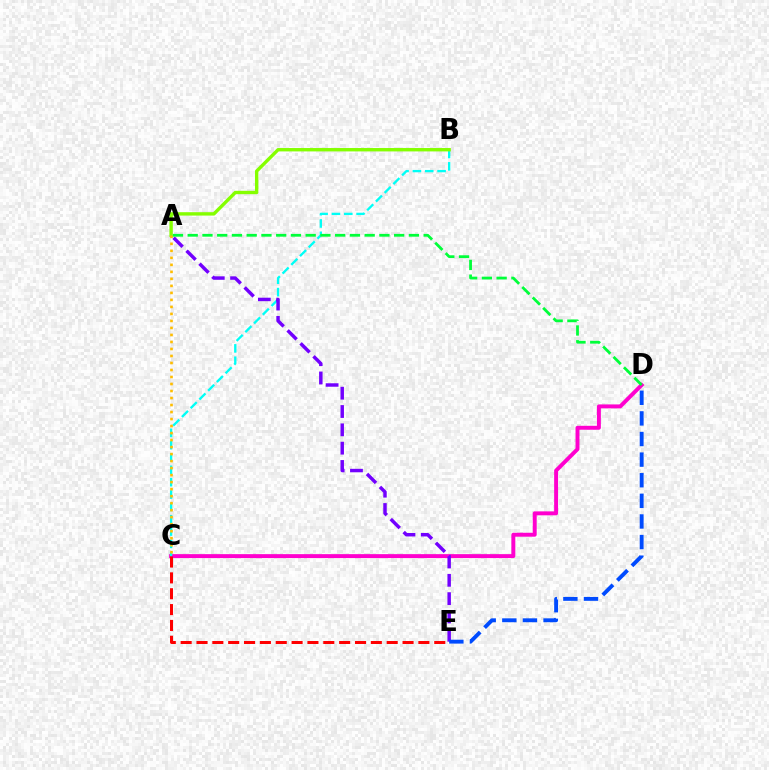{('C', 'D'): [{'color': '#ff00cf', 'line_style': 'solid', 'thickness': 2.84}], ('C', 'E'): [{'color': '#ff0000', 'line_style': 'dashed', 'thickness': 2.15}], ('B', 'C'): [{'color': '#00fff6', 'line_style': 'dashed', 'thickness': 1.68}], ('A', 'B'): [{'color': '#84ff00', 'line_style': 'solid', 'thickness': 2.43}], ('A', 'C'): [{'color': '#ffbd00', 'line_style': 'dotted', 'thickness': 1.9}], ('A', 'E'): [{'color': '#7200ff', 'line_style': 'dashed', 'thickness': 2.49}], ('D', 'E'): [{'color': '#004bff', 'line_style': 'dashed', 'thickness': 2.8}], ('A', 'D'): [{'color': '#00ff39', 'line_style': 'dashed', 'thickness': 2.0}]}